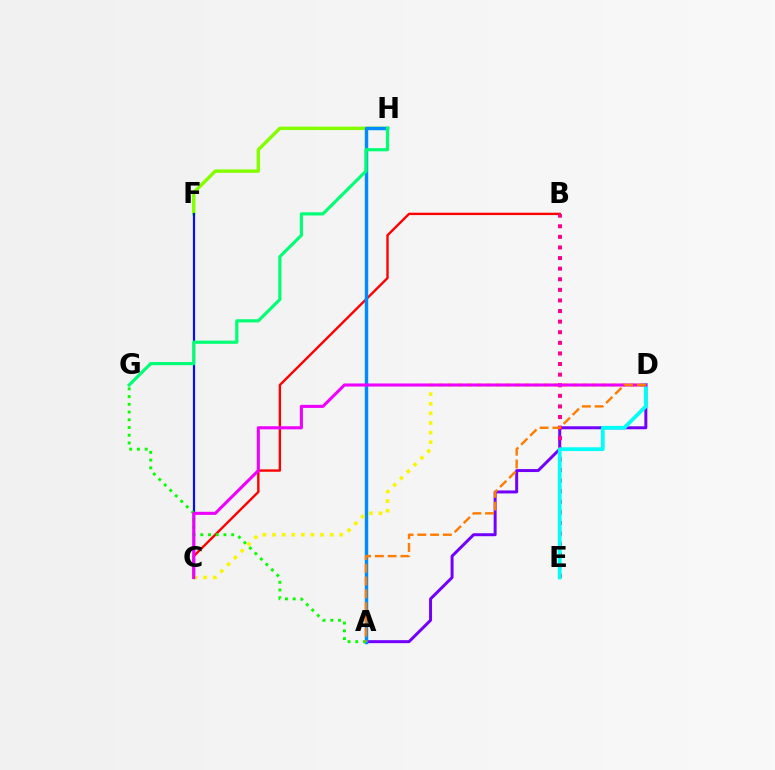{('F', 'H'): [{'color': '#84ff00', 'line_style': 'solid', 'thickness': 2.47}], ('C', 'F'): [{'color': '#0010ff', 'line_style': 'solid', 'thickness': 1.57}], ('B', 'C'): [{'color': '#ff0000', 'line_style': 'solid', 'thickness': 1.72}], ('A', 'D'): [{'color': '#7200ff', 'line_style': 'solid', 'thickness': 2.15}, {'color': '#ff7c00', 'line_style': 'dashed', 'thickness': 1.73}], ('A', 'H'): [{'color': '#008cff', 'line_style': 'solid', 'thickness': 2.48}], ('B', 'E'): [{'color': '#ff0094', 'line_style': 'dotted', 'thickness': 2.88}], ('A', 'G'): [{'color': '#08ff00', 'line_style': 'dotted', 'thickness': 2.1}], ('C', 'D'): [{'color': '#fcf500', 'line_style': 'dotted', 'thickness': 2.61}, {'color': '#ee00ff', 'line_style': 'solid', 'thickness': 2.21}], ('D', 'E'): [{'color': '#00fff6', 'line_style': 'solid', 'thickness': 2.73}], ('G', 'H'): [{'color': '#00ff74', 'line_style': 'solid', 'thickness': 2.29}]}